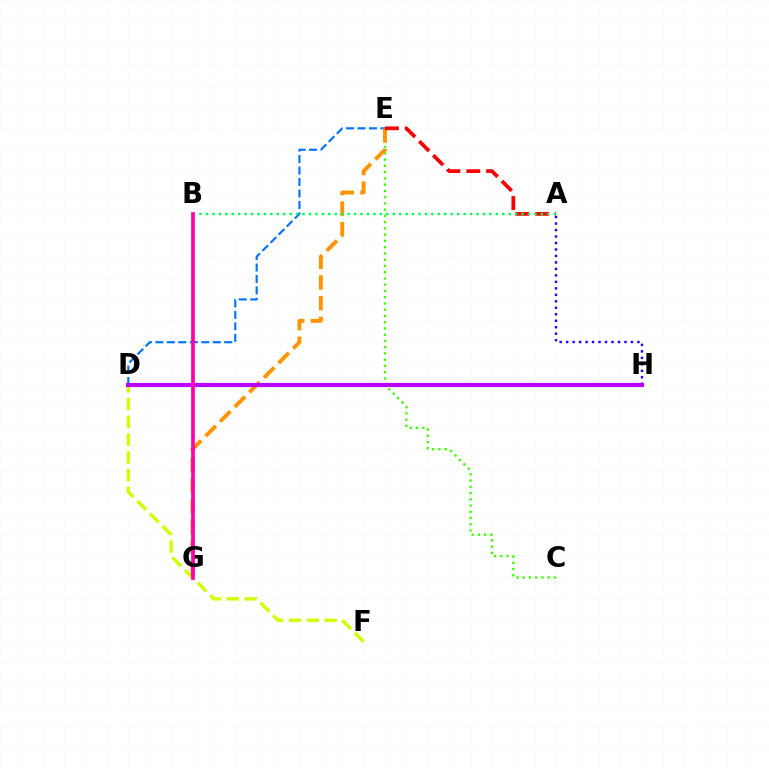{('D', 'F'): [{'color': '#d1ff00', 'line_style': 'dashed', 'thickness': 2.42}], ('A', 'H'): [{'color': '#2500ff', 'line_style': 'dotted', 'thickness': 1.76}], ('C', 'E'): [{'color': '#3dff00', 'line_style': 'dotted', 'thickness': 1.7}], ('D', 'E'): [{'color': '#0074ff', 'line_style': 'dashed', 'thickness': 1.56}], ('E', 'G'): [{'color': '#ff9400', 'line_style': 'dashed', 'thickness': 2.81}], ('D', 'H'): [{'color': '#00fff6', 'line_style': 'dotted', 'thickness': 1.97}, {'color': '#b900ff', 'line_style': 'solid', 'thickness': 2.99}], ('A', 'E'): [{'color': '#ff0000', 'line_style': 'dashed', 'thickness': 2.69}], ('A', 'B'): [{'color': '#00ff5c', 'line_style': 'dotted', 'thickness': 1.75}], ('B', 'G'): [{'color': '#ff00ac', 'line_style': 'solid', 'thickness': 2.66}]}